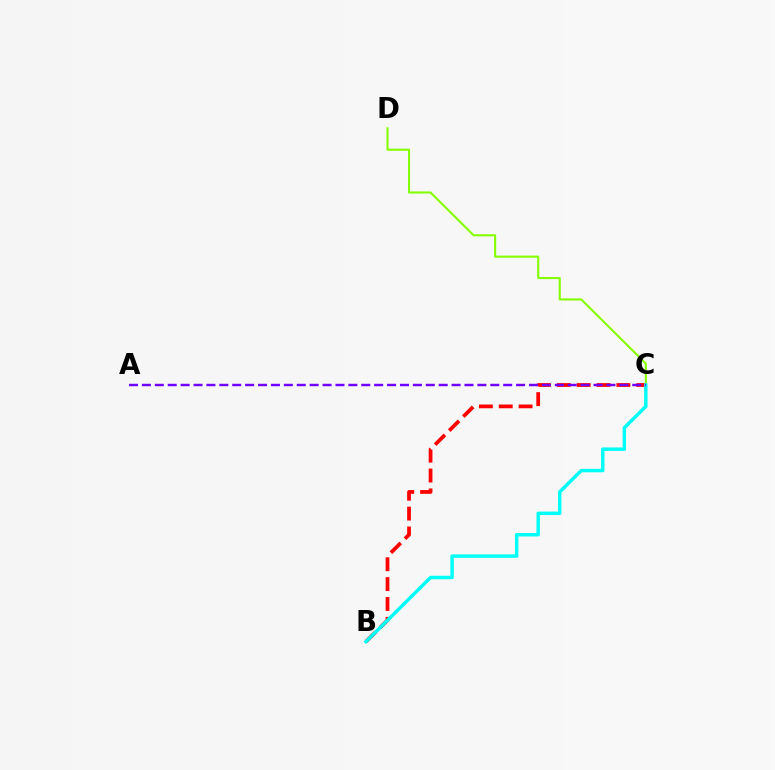{('B', 'C'): [{'color': '#ff0000', 'line_style': 'dashed', 'thickness': 2.7}, {'color': '#00fff6', 'line_style': 'solid', 'thickness': 2.49}], ('C', 'D'): [{'color': '#84ff00', 'line_style': 'solid', 'thickness': 1.51}], ('A', 'C'): [{'color': '#7200ff', 'line_style': 'dashed', 'thickness': 1.75}]}